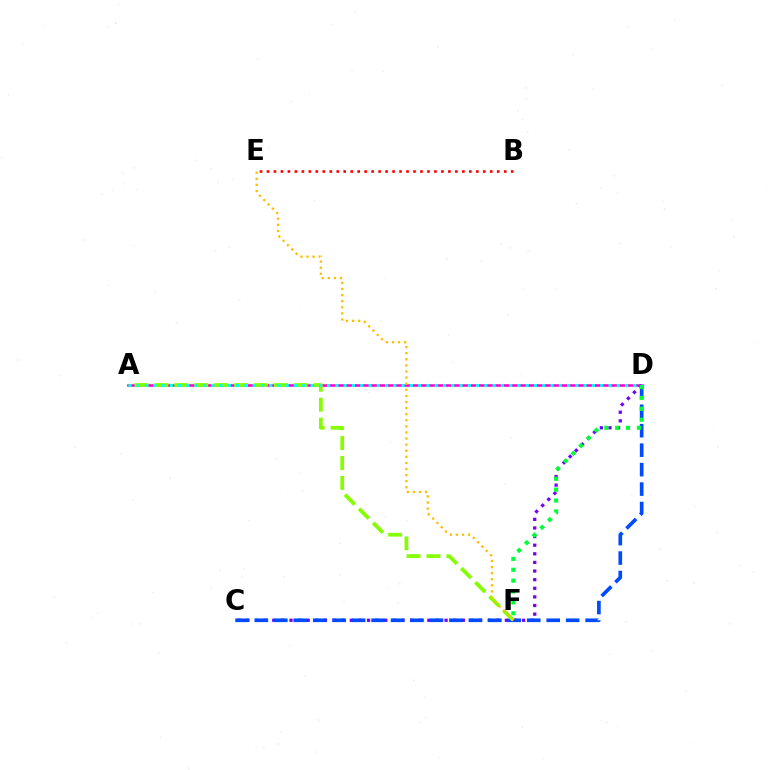{('A', 'D'): [{'color': '#ff00cf', 'line_style': 'solid', 'thickness': 1.87}, {'color': '#00fff6', 'line_style': 'dotted', 'thickness': 2.25}], ('C', 'D'): [{'color': '#7200ff', 'line_style': 'dotted', 'thickness': 2.34}, {'color': '#004bff', 'line_style': 'dashed', 'thickness': 2.64}], ('B', 'E'): [{'color': '#ff0000', 'line_style': 'dotted', 'thickness': 1.9}], ('A', 'F'): [{'color': '#84ff00', 'line_style': 'dashed', 'thickness': 2.7}], ('D', 'F'): [{'color': '#00ff39', 'line_style': 'dotted', 'thickness': 2.95}], ('E', 'F'): [{'color': '#ffbd00', 'line_style': 'dotted', 'thickness': 1.66}]}